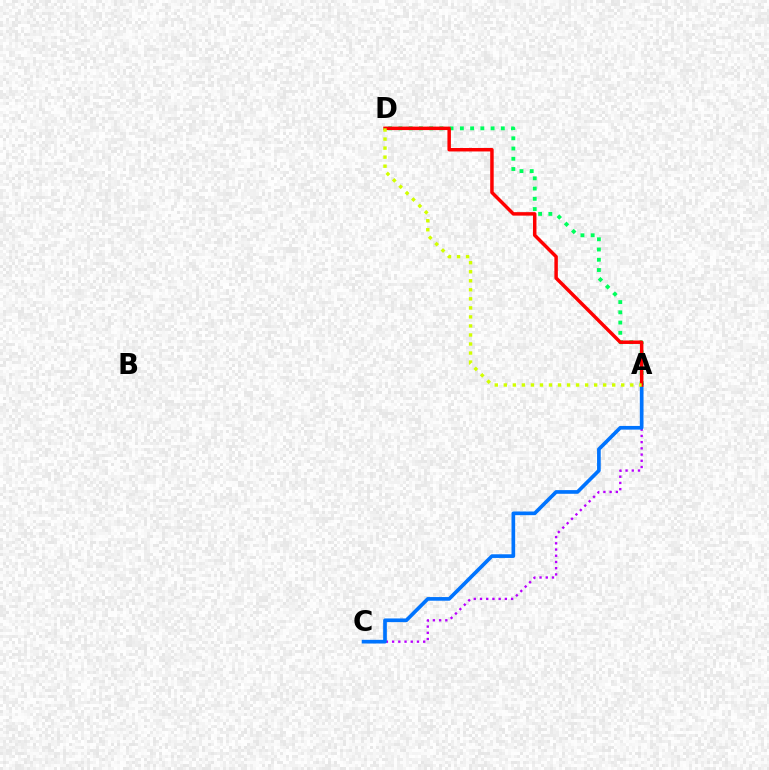{('A', 'D'): [{'color': '#00ff5c', 'line_style': 'dotted', 'thickness': 2.78}, {'color': '#ff0000', 'line_style': 'solid', 'thickness': 2.5}, {'color': '#d1ff00', 'line_style': 'dotted', 'thickness': 2.45}], ('A', 'C'): [{'color': '#b900ff', 'line_style': 'dotted', 'thickness': 1.69}, {'color': '#0074ff', 'line_style': 'solid', 'thickness': 2.64}]}